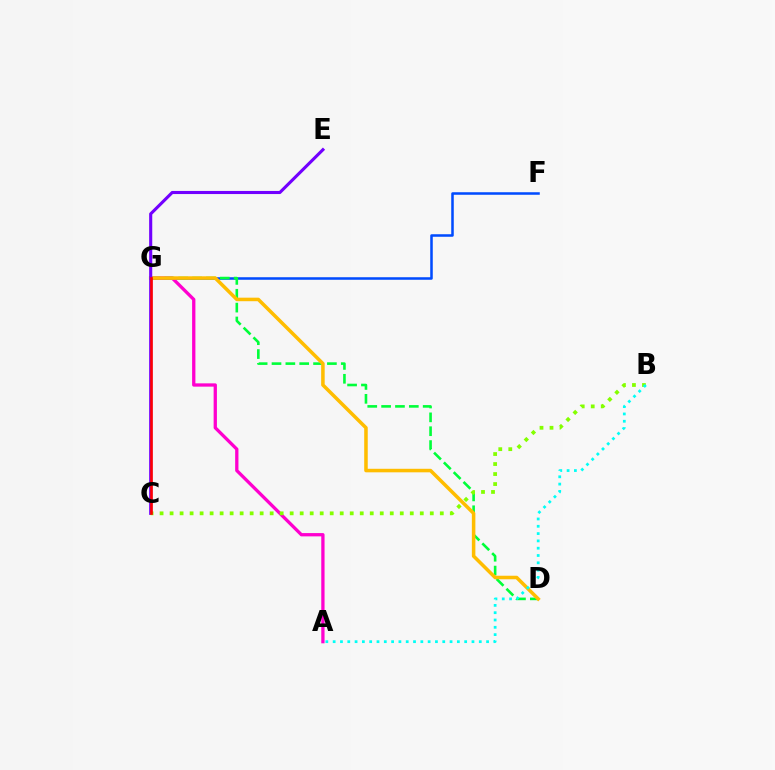{('F', 'G'): [{'color': '#004bff', 'line_style': 'solid', 'thickness': 1.82}], ('A', 'G'): [{'color': '#ff00cf', 'line_style': 'solid', 'thickness': 2.37}], ('D', 'G'): [{'color': '#00ff39', 'line_style': 'dashed', 'thickness': 1.88}, {'color': '#ffbd00', 'line_style': 'solid', 'thickness': 2.54}], ('C', 'E'): [{'color': '#7200ff', 'line_style': 'solid', 'thickness': 2.24}], ('B', 'C'): [{'color': '#84ff00', 'line_style': 'dotted', 'thickness': 2.72}], ('C', 'G'): [{'color': '#ff0000', 'line_style': 'solid', 'thickness': 1.89}], ('A', 'B'): [{'color': '#00fff6', 'line_style': 'dotted', 'thickness': 1.99}]}